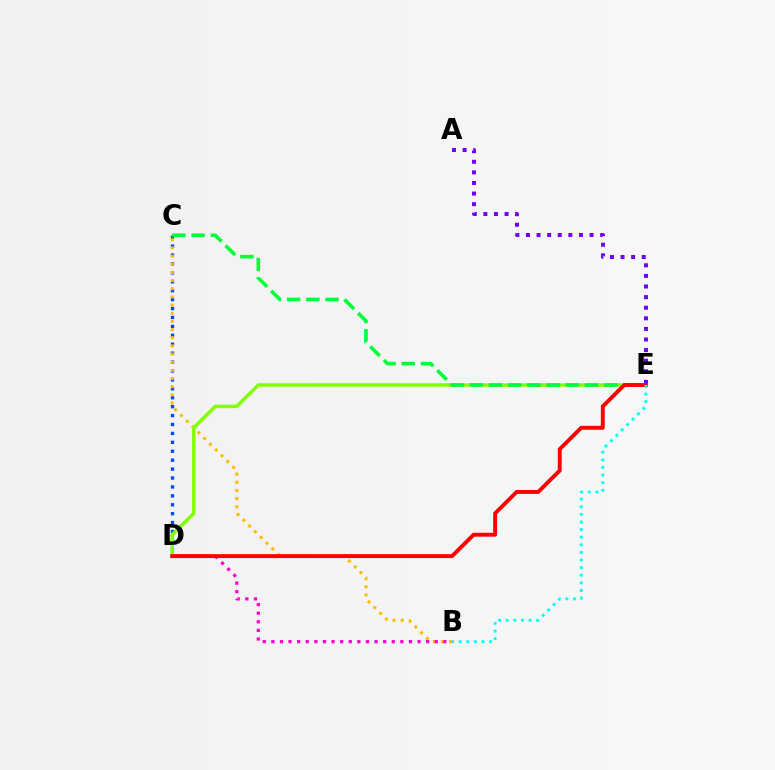{('C', 'D'): [{'color': '#004bff', 'line_style': 'dotted', 'thickness': 2.42}], ('B', 'C'): [{'color': '#ffbd00', 'line_style': 'dotted', 'thickness': 2.22}], ('A', 'E'): [{'color': '#7200ff', 'line_style': 'dotted', 'thickness': 2.88}], ('B', 'D'): [{'color': '#ff00cf', 'line_style': 'dotted', 'thickness': 2.34}], ('D', 'E'): [{'color': '#84ff00', 'line_style': 'solid', 'thickness': 2.54}, {'color': '#ff0000', 'line_style': 'solid', 'thickness': 2.82}], ('C', 'E'): [{'color': '#00ff39', 'line_style': 'dashed', 'thickness': 2.61}], ('B', 'E'): [{'color': '#00fff6', 'line_style': 'dotted', 'thickness': 2.07}]}